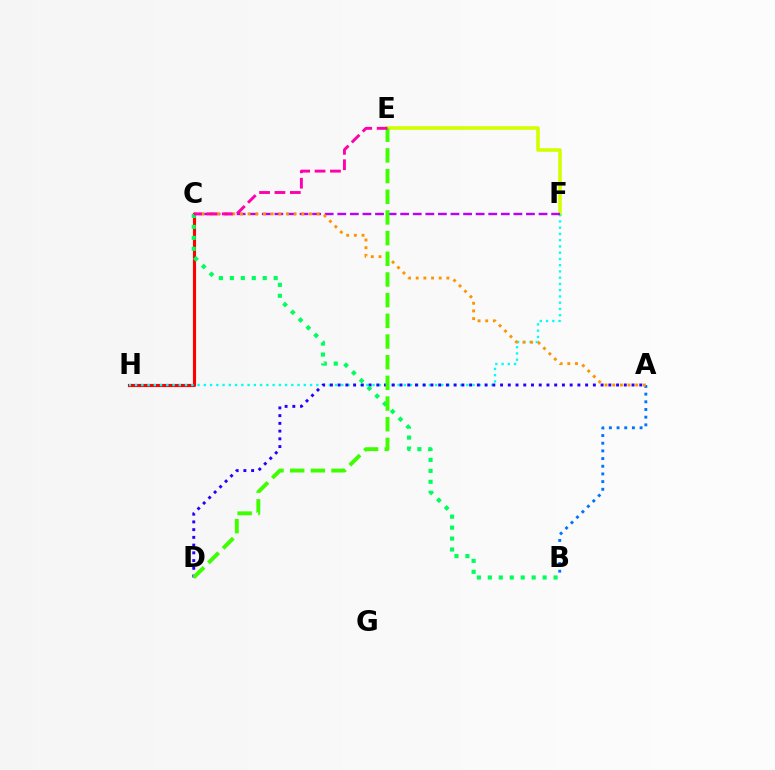{('A', 'B'): [{'color': '#0074ff', 'line_style': 'dotted', 'thickness': 2.09}], ('C', 'H'): [{'color': '#ff0000', 'line_style': 'solid', 'thickness': 2.25}], ('E', 'F'): [{'color': '#d1ff00', 'line_style': 'solid', 'thickness': 2.59}], ('F', 'H'): [{'color': '#00fff6', 'line_style': 'dotted', 'thickness': 1.7}], ('A', 'D'): [{'color': '#2500ff', 'line_style': 'dotted', 'thickness': 2.1}], ('B', 'C'): [{'color': '#00ff5c', 'line_style': 'dotted', 'thickness': 2.98}], ('C', 'F'): [{'color': '#b900ff', 'line_style': 'dashed', 'thickness': 1.71}], ('A', 'C'): [{'color': '#ff9400', 'line_style': 'dotted', 'thickness': 2.08}], ('D', 'E'): [{'color': '#3dff00', 'line_style': 'dashed', 'thickness': 2.81}], ('C', 'E'): [{'color': '#ff00ac', 'line_style': 'dashed', 'thickness': 2.09}]}